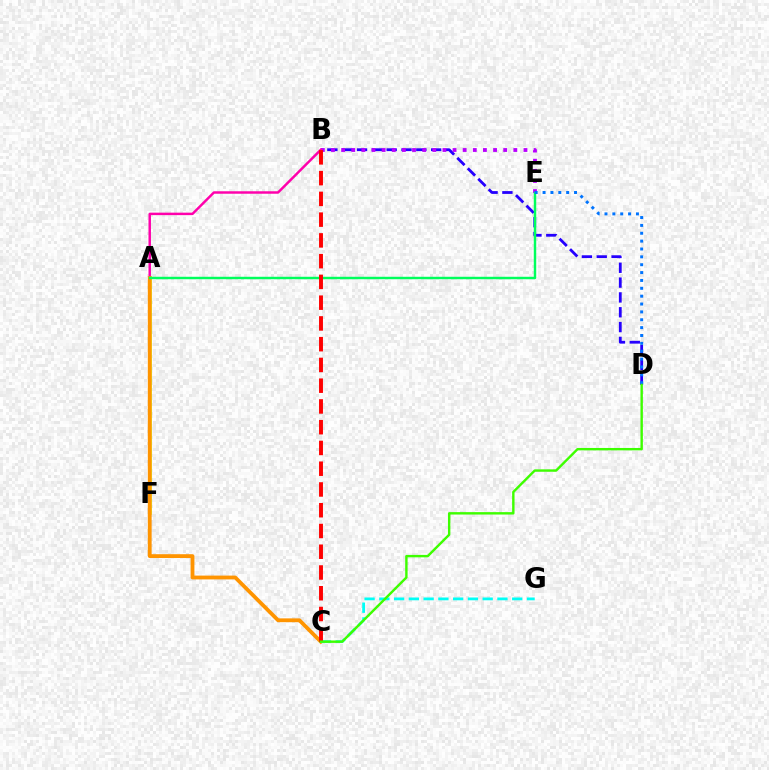{('B', 'D'): [{'color': '#2500ff', 'line_style': 'dashed', 'thickness': 2.01}], ('A', 'F'): [{'color': '#d1ff00', 'line_style': 'solid', 'thickness': 2.54}], ('B', 'E'): [{'color': '#b900ff', 'line_style': 'dotted', 'thickness': 2.75}], ('B', 'F'): [{'color': '#ff00ac', 'line_style': 'solid', 'thickness': 1.78}], ('A', 'C'): [{'color': '#ff9400', 'line_style': 'solid', 'thickness': 2.75}], ('C', 'G'): [{'color': '#00fff6', 'line_style': 'dashed', 'thickness': 2.01}], ('A', 'E'): [{'color': '#00ff5c', 'line_style': 'solid', 'thickness': 1.76}], ('B', 'C'): [{'color': '#ff0000', 'line_style': 'dashed', 'thickness': 2.82}], ('D', 'E'): [{'color': '#0074ff', 'line_style': 'dotted', 'thickness': 2.14}], ('C', 'D'): [{'color': '#3dff00', 'line_style': 'solid', 'thickness': 1.73}]}